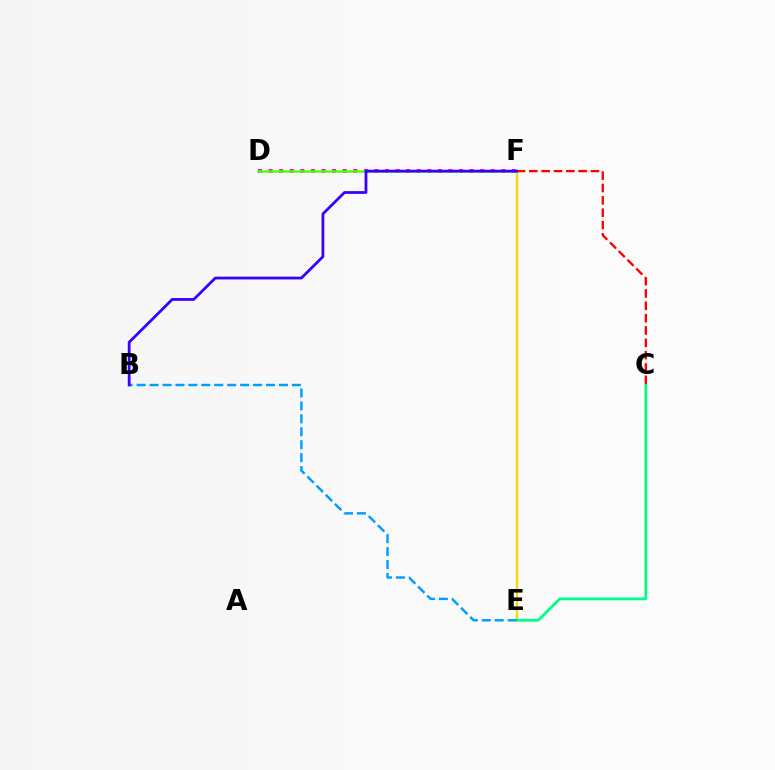{('E', 'F'): [{'color': '#ffd500', 'line_style': 'solid', 'thickness': 1.66}], ('C', 'E'): [{'color': '#00ff86', 'line_style': 'solid', 'thickness': 1.98}], ('D', 'F'): [{'color': '#ff00ed', 'line_style': 'dotted', 'thickness': 2.87}, {'color': '#4fff00', 'line_style': 'solid', 'thickness': 1.8}], ('C', 'F'): [{'color': '#ff0000', 'line_style': 'dashed', 'thickness': 1.68}], ('B', 'E'): [{'color': '#009eff', 'line_style': 'dashed', 'thickness': 1.76}], ('B', 'F'): [{'color': '#3700ff', 'line_style': 'solid', 'thickness': 2.0}]}